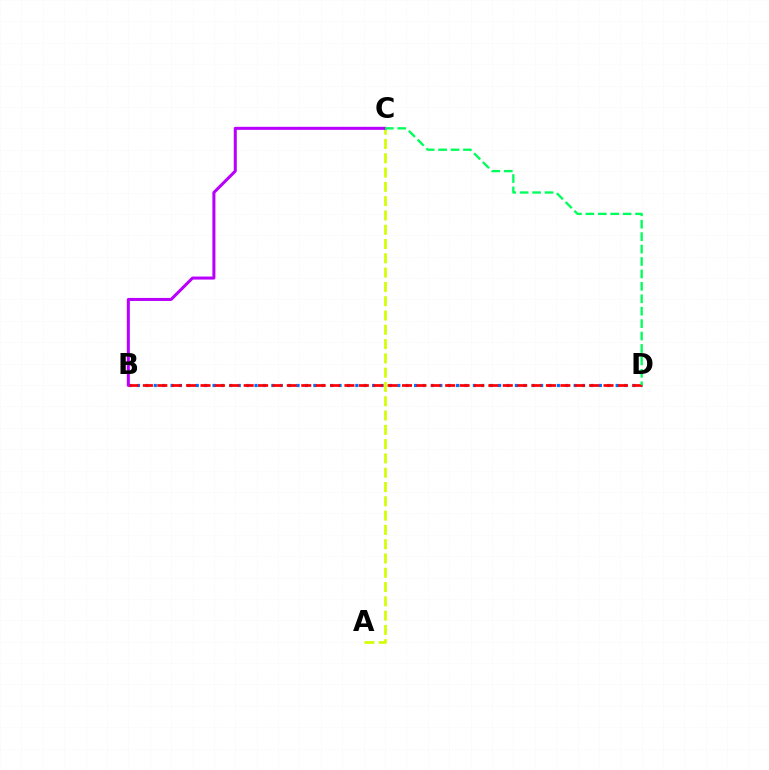{('B', 'D'): [{'color': '#0074ff', 'line_style': 'dotted', 'thickness': 2.28}, {'color': '#ff0000', 'line_style': 'dashed', 'thickness': 1.96}], ('A', 'C'): [{'color': '#d1ff00', 'line_style': 'dashed', 'thickness': 1.94}], ('B', 'C'): [{'color': '#b900ff', 'line_style': 'solid', 'thickness': 2.18}], ('C', 'D'): [{'color': '#00ff5c', 'line_style': 'dashed', 'thickness': 1.69}]}